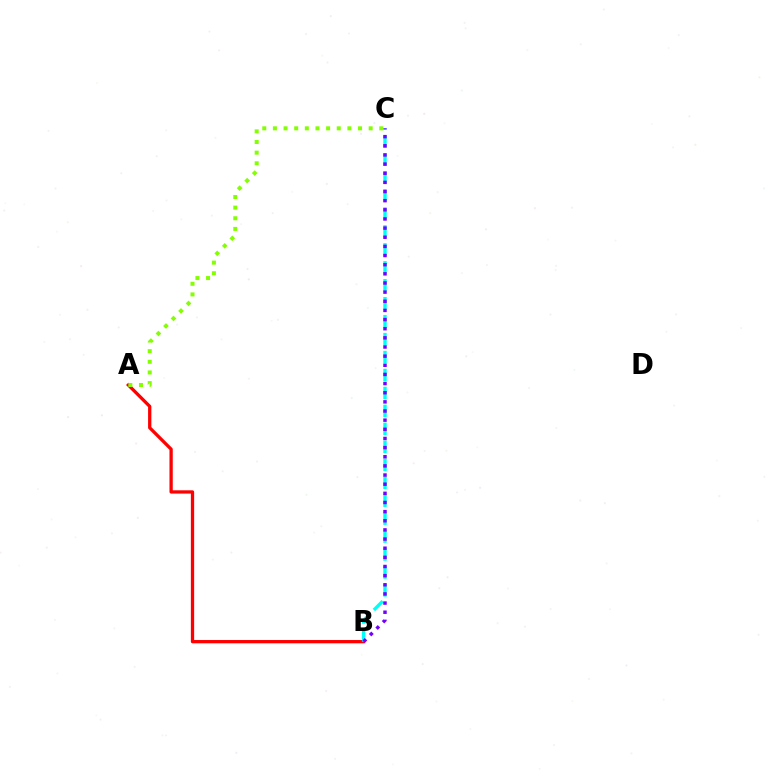{('A', 'B'): [{'color': '#ff0000', 'line_style': 'solid', 'thickness': 2.36}], ('B', 'C'): [{'color': '#00fff6', 'line_style': 'dashed', 'thickness': 2.44}, {'color': '#7200ff', 'line_style': 'dotted', 'thickness': 2.48}], ('A', 'C'): [{'color': '#84ff00', 'line_style': 'dotted', 'thickness': 2.89}]}